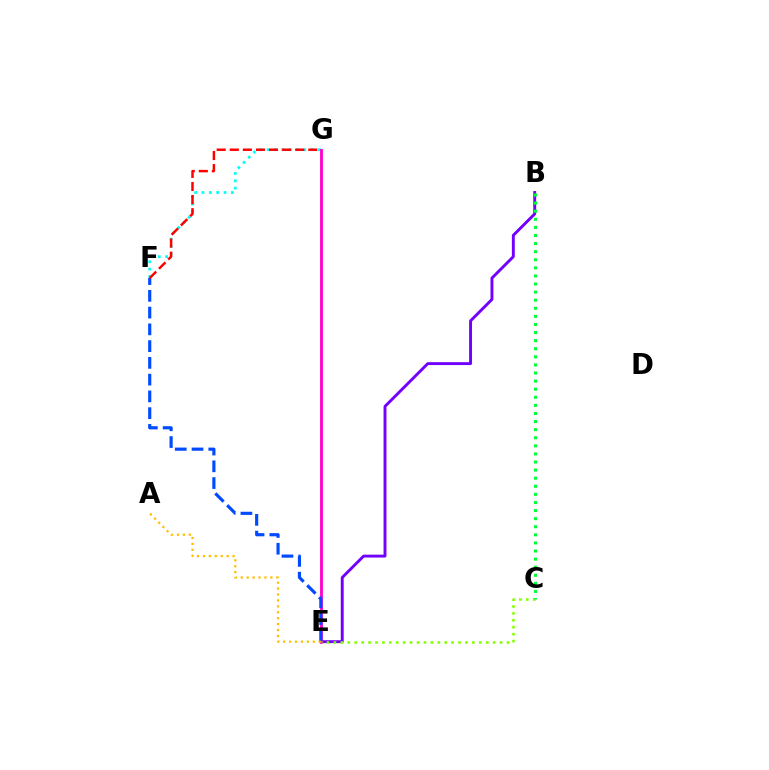{('B', 'E'): [{'color': '#7200ff', 'line_style': 'solid', 'thickness': 2.09}], ('F', 'G'): [{'color': '#00fff6', 'line_style': 'dotted', 'thickness': 1.99}, {'color': '#ff0000', 'line_style': 'dashed', 'thickness': 1.78}], ('E', 'G'): [{'color': '#ff00cf', 'line_style': 'solid', 'thickness': 2.03}], ('E', 'F'): [{'color': '#004bff', 'line_style': 'dashed', 'thickness': 2.28}], ('C', 'E'): [{'color': '#84ff00', 'line_style': 'dotted', 'thickness': 1.88}], ('A', 'E'): [{'color': '#ffbd00', 'line_style': 'dotted', 'thickness': 1.61}], ('B', 'C'): [{'color': '#00ff39', 'line_style': 'dotted', 'thickness': 2.2}]}